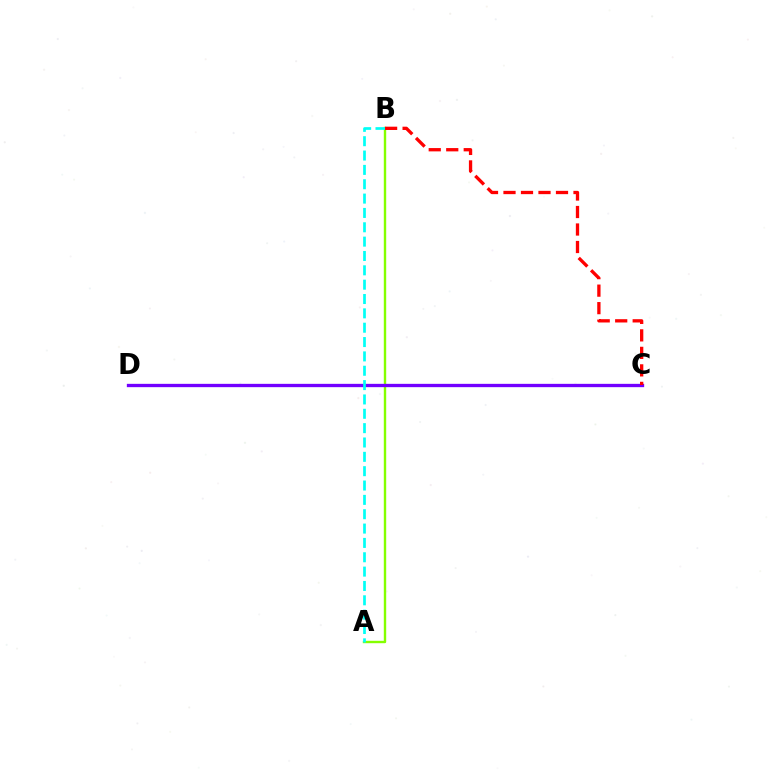{('A', 'B'): [{'color': '#84ff00', 'line_style': 'solid', 'thickness': 1.72}, {'color': '#00fff6', 'line_style': 'dashed', 'thickness': 1.95}], ('C', 'D'): [{'color': '#7200ff', 'line_style': 'solid', 'thickness': 2.39}], ('B', 'C'): [{'color': '#ff0000', 'line_style': 'dashed', 'thickness': 2.38}]}